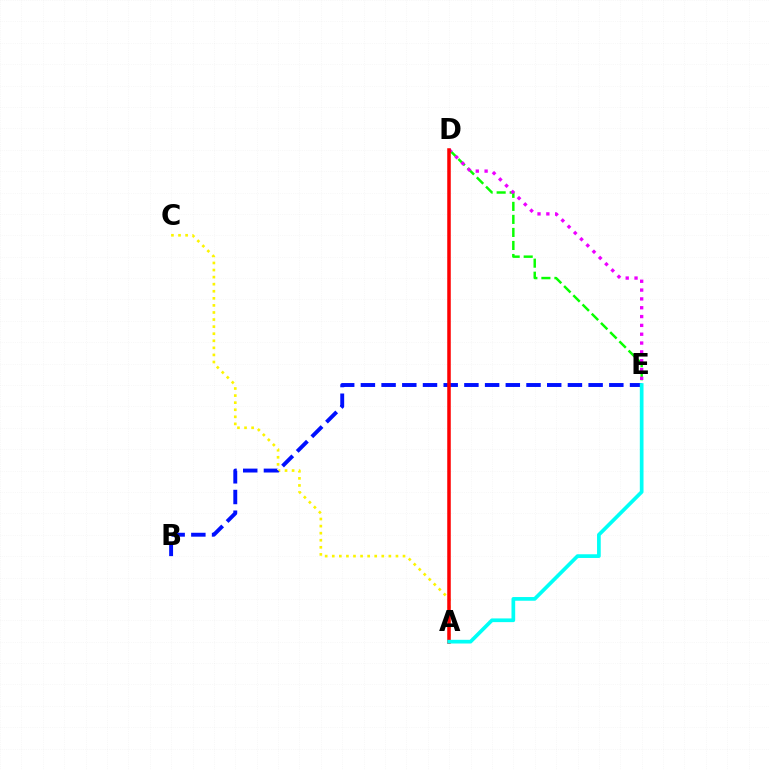{('A', 'C'): [{'color': '#fcf500', 'line_style': 'dotted', 'thickness': 1.92}], ('D', 'E'): [{'color': '#08ff00', 'line_style': 'dashed', 'thickness': 1.77}, {'color': '#ee00ff', 'line_style': 'dotted', 'thickness': 2.4}], ('B', 'E'): [{'color': '#0010ff', 'line_style': 'dashed', 'thickness': 2.81}], ('A', 'D'): [{'color': '#ff0000', 'line_style': 'solid', 'thickness': 2.54}], ('A', 'E'): [{'color': '#00fff6', 'line_style': 'solid', 'thickness': 2.66}]}